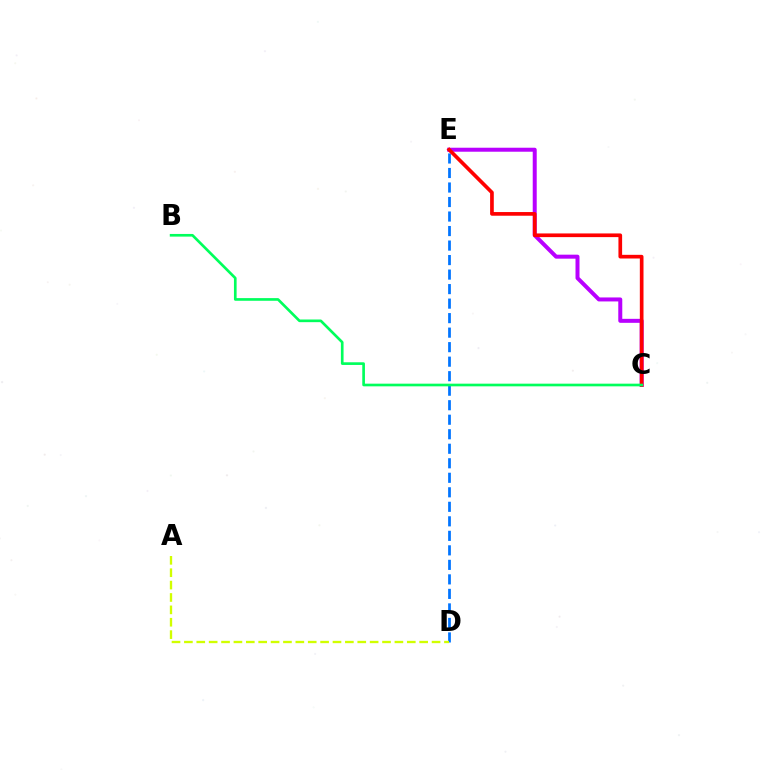{('D', 'E'): [{'color': '#0074ff', 'line_style': 'dashed', 'thickness': 1.97}], ('C', 'E'): [{'color': '#b900ff', 'line_style': 'solid', 'thickness': 2.87}, {'color': '#ff0000', 'line_style': 'solid', 'thickness': 2.65}], ('A', 'D'): [{'color': '#d1ff00', 'line_style': 'dashed', 'thickness': 1.68}], ('B', 'C'): [{'color': '#00ff5c', 'line_style': 'solid', 'thickness': 1.92}]}